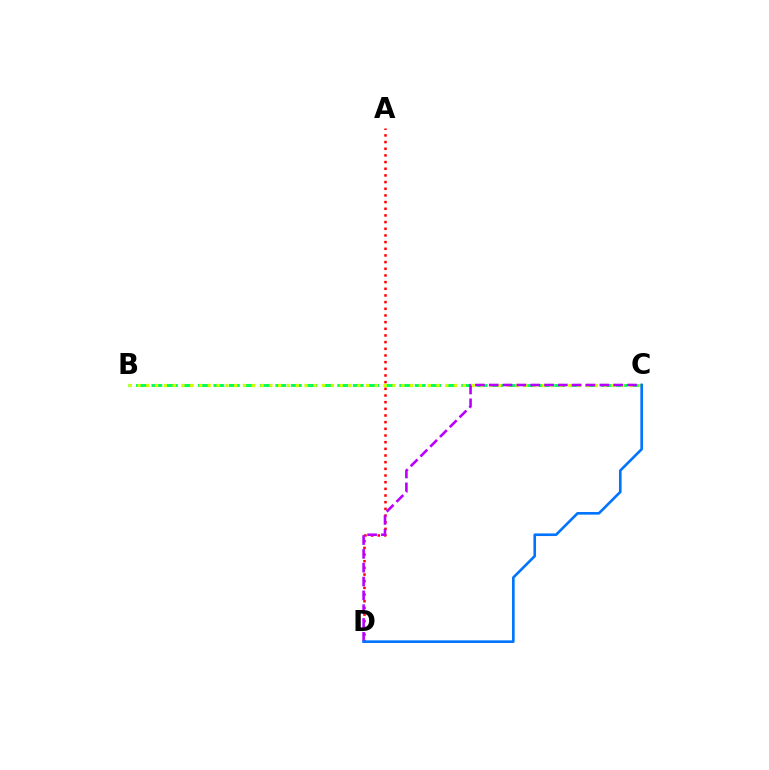{('A', 'D'): [{'color': '#ff0000', 'line_style': 'dotted', 'thickness': 1.81}], ('B', 'C'): [{'color': '#00ff5c', 'line_style': 'dashed', 'thickness': 2.1}, {'color': '#d1ff00', 'line_style': 'dotted', 'thickness': 2.39}], ('C', 'D'): [{'color': '#b900ff', 'line_style': 'dashed', 'thickness': 1.88}, {'color': '#0074ff', 'line_style': 'solid', 'thickness': 1.89}]}